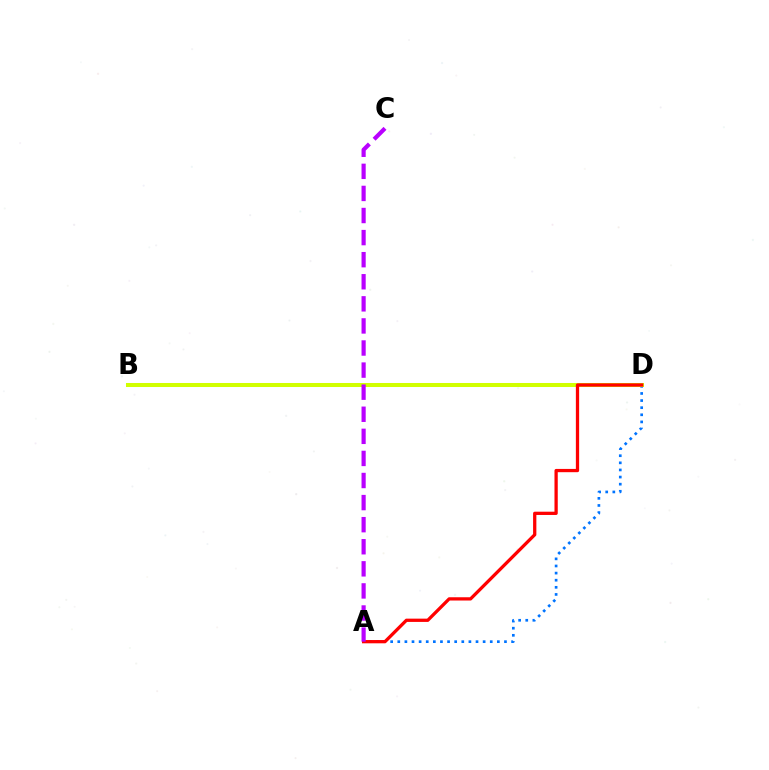{('B', 'D'): [{'color': '#00ff5c', 'line_style': 'dashed', 'thickness': 1.98}, {'color': '#d1ff00', 'line_style': 'solid', 'thickness': 2.89}], ('A', 'D'): [{'color': '#0074ff', 'line_style': 'dotted', 'thickness': 1.93}, {'color': '#ff0000', 'line_style': 'solid', 'thickness': 2.36}], ('A', 'C'): [{'color': '#b900ff', 'line_style': 'dashed', 'thickness': 3.0}]}